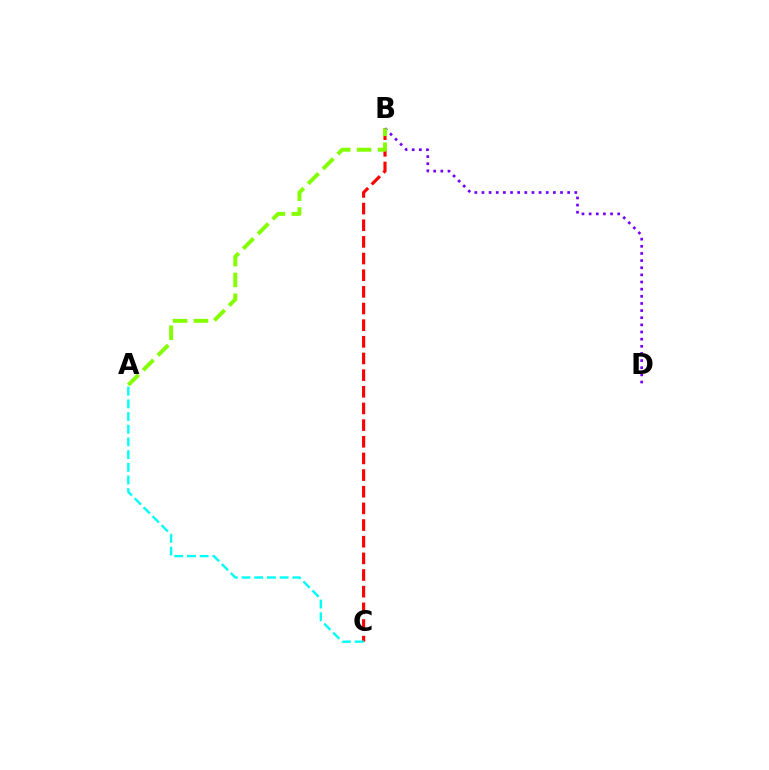{('B', 'C'): [{'color': '#ff0000', 'line_style': 'dashed', 'thickness': 2.26}], ('B', 'D'): [{'color': '#7200ff', 'line_style': 'dotted', 'thickness': 1.94}], ('A', 'B'): [{'color': '#84ff00', 'line_style': 'dashed', 'thickness': 2.84}], ('A', 'C'): [{'color': '#00fff6', 'line_style': 'dashed', 'thickness': 1.72}]}